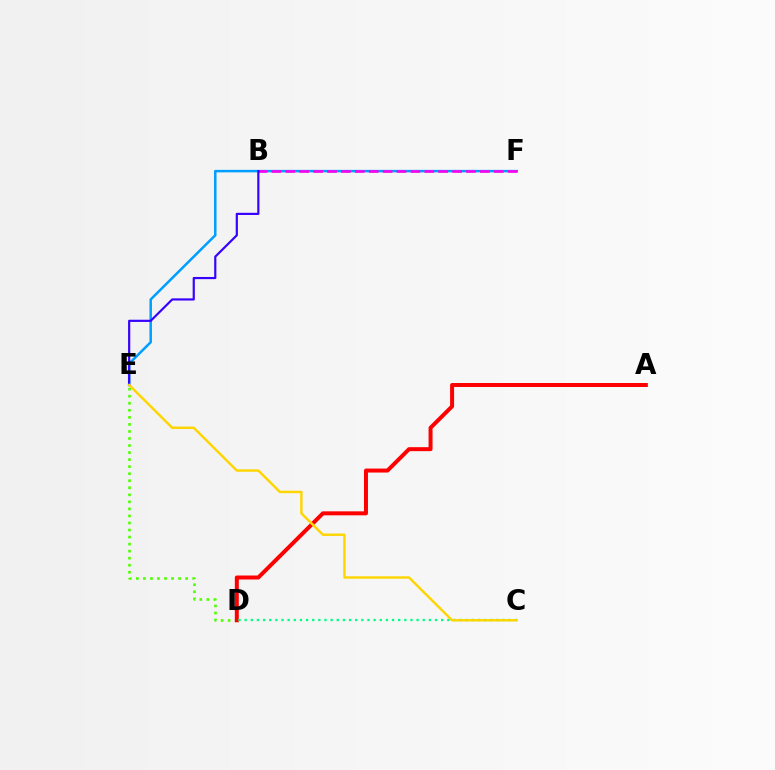{('E', 'F'): [{'color': '#009eff', 'line_style': 'solid', 'thickness': 1.8}], ('B', 'F'): [{'color': '#ff00ed', 'line_style': 'dashed', 'thickness': 1.89}], ('D', 'E'): [{'color': '#4fff00', 'line_style': 'dotted', 'thickness': 1.91}], ('B', 'E'): [{'color': '#3700ff', 'line_style': 'solid', 'thickness': 1.57}], ('A', 'D'): [{'color': '#ff0000', 'line_style': 'solid', 'thickness': 2.87}], ('C', 'D'): [{'color': '#00ff86', 'line_style': 'dotted', 'thickness': 1.67}], ('C', 'E'): [{'color': '#ffd500', 'line_style': 'solid', 'thickness': 1.75}]}